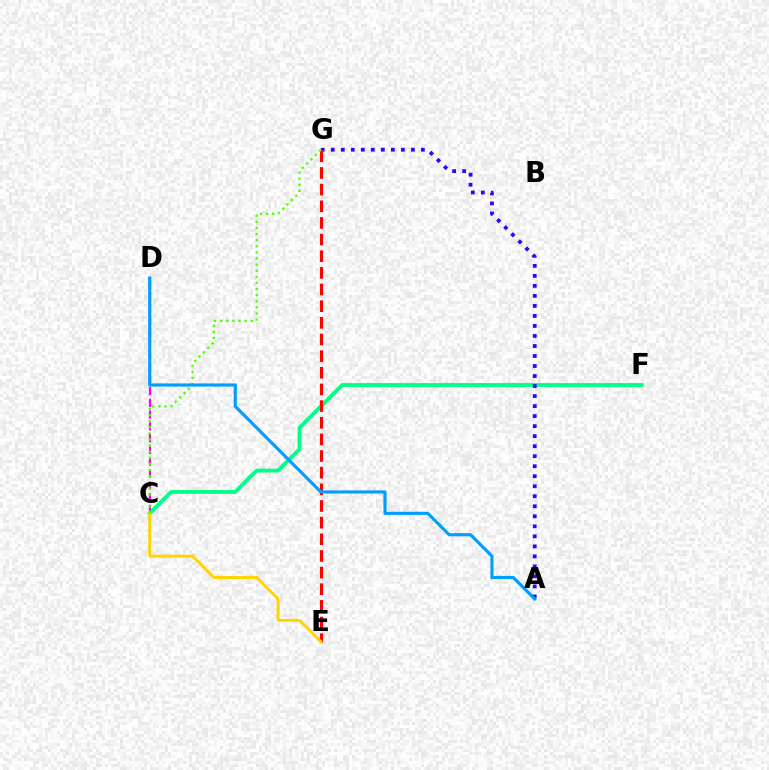{('C', 'D'): [{'color': '#ff00ed', 'line_style': 'dashed', 'thickness': 1.6}], ('C', 'F'): [{'color': '#00ff86', 'line_style': 'solid', 'thickness': 2.75}], ('A', 'G'): [{'color': '#3700ff', 'line_style': 'dotted', 'thickness': 2.72}], ('E', 'G'): [{'color': '#ff0000', 'line_style': 'dashed', 'thickness': 2.26}], ('C', 'E'): [{'color': '#ffd500', 'line_style': 'solid', 'thickness': 2.13}], ('C', 'G'): [{'color': '#4fff00', 'line_style': 'dotted', 'thickness': 1.66}], ('A', 'D'): [{'color': '#009eff', 'line_style': 'solid', 'thickness': 2.26}]}